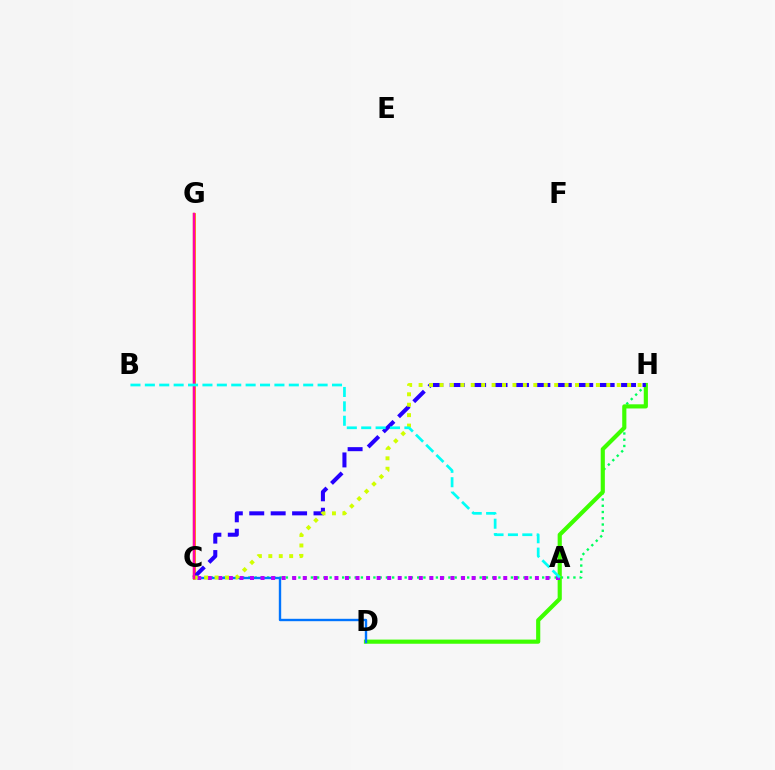{('C', 'G'): [{'color': '#ff9400', 'line_style': 'solid', 'thickness': 1.91}, {'color': '#ff0000', 'line_style': 'solid', 'thickness': 1.73}, {'color': '#ff00ac', 'line_style': 'solid', 'thickness': 1.52}], ('C', 'H'): [{'color': '#00ff5c', 'line_style': 'dotted', 'thickness': 1.7}, {'color': '#2500ff', 'line_style': 'dashed', 'thickness': 2.91}, {'color': '#d1ff00', 'line_style': 'dotted', 'thickness': 2.83}], ('D', 'H'): [{'color': '#3dff00', 'line_style': 'solid', 'thickness': 2.99}], ('C', 'D'): [{'color': '#0074ff', 'line_style': 'solid', 'thickness': 1.72}], ('A', 'C'): [{'color': '#b900ff', 'line_style': 'dotted', 'thickness': 2.87}], ('A', 'B'): [{'color': '#00fff6', 'line_style': 'dashed', 'thickness': 1.96}]}